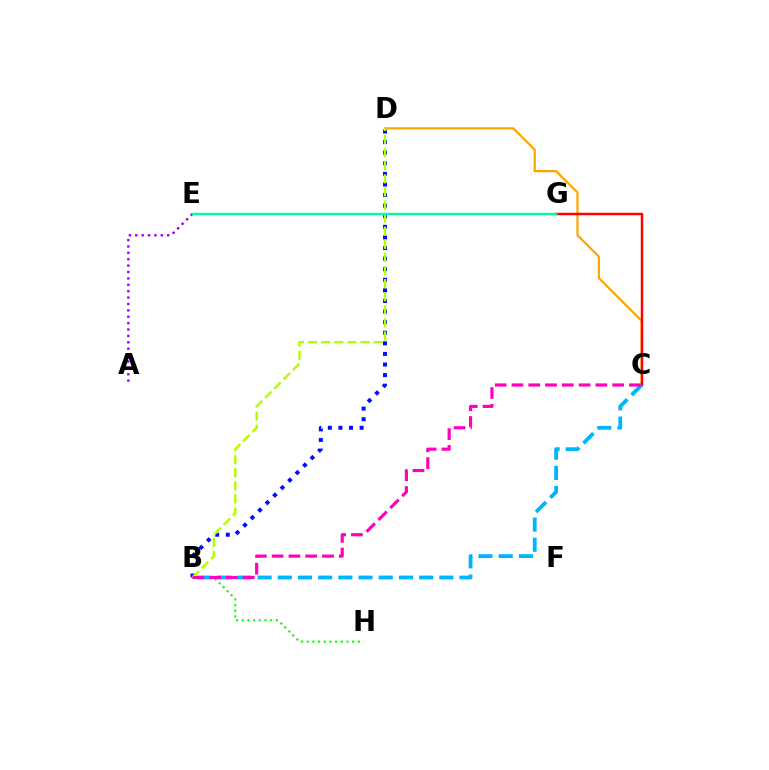{('B', 'D'): [{'color': '#0010ff', 'line_style': 'dotted', 'thickness': 2.88}, {'color': '#b3ff00', 'line_style': 'dashed', 'thickness': 1.78}], ('B', 'H'): [{'color': '#08ff00', 'line_style': 'dotted', 'thickness': 1.54}], ('A', 'E'): [{'color': '#9b00ff', 'line_style': 'dotted', 'thickness': 1.74}], ('C', 'D'): [{'color': '#ffa500', 'line_style': 'solid', 'thickness': 1.59}], ('C', 'G'): [{'color': '#ff0000', 'line_style': 'solid', 'thickness': 1.78}], ('B', 'C'): [{'color': '#00b5ff', 'line_style': 'dashed', 'thickness': 2.74}, {'color': '#ff00bd', 'line_style': 'dashed', 'thickness': 2.28}], ('E', 'G'): [{'color': '#00ff9d', 'line_style': 'solid', 'thickness': 1.73}]}